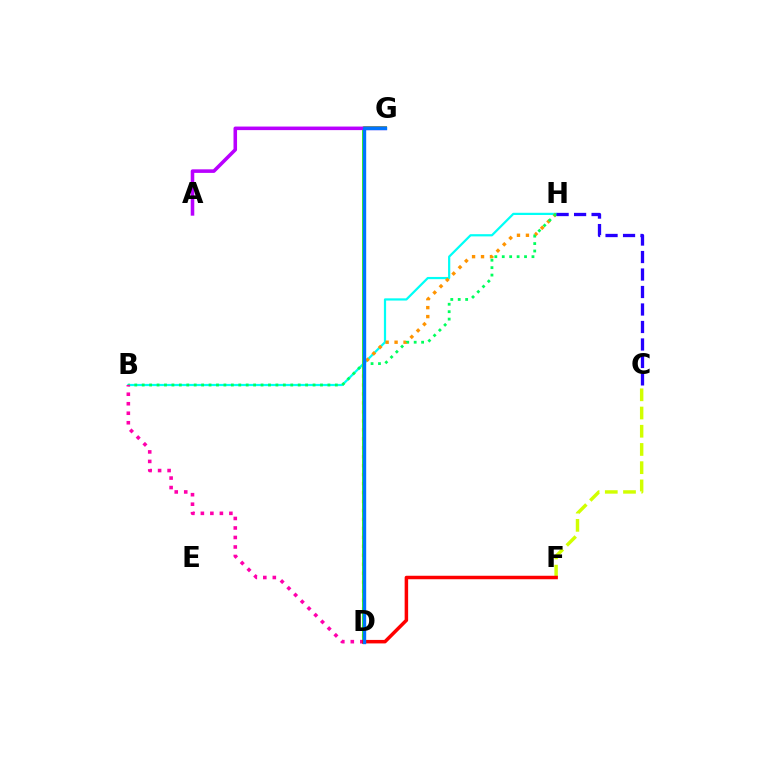{('B', 'H'): [{'color': '#00fff6', 'line_style': 'solid', 'thickness': 1.6}, {'color': '#00ff5c', 'line_style': 'dotted', 'thickness': 2.02}], ('D', 'H'): [{'color': '#ff9400', 'line_style': 'dotted', 'thickness': 2.43}], ('D', 'G'): [{'color': '#3dff00', 'line_style': 'solid', 'thickness': 2.8}, {'color': '#0074ff', 'line_style': 'solid', 'thickness': 2.43}], ('B', 'D'): [{'color': '#ff00ac', 'line_style': 'dotted', 'thickness': 2.58}], ('A', 'G'): [{'color': '#b900ff', 'line_style': 'solid', 'thickness': 2.56}], ('C', 'F'): [{'color': '#d1ff00', 'line_style': 'dashed', 'thickness': 2.47}], ('D', 'F'): [{'color': '#ff0000', 'line_style': 'solid', 'thickness': 2.52}], ('C', 'H'): [{'color': '#2500ff', 'line_style': 'dashed', 'thickness': 2.38}]}